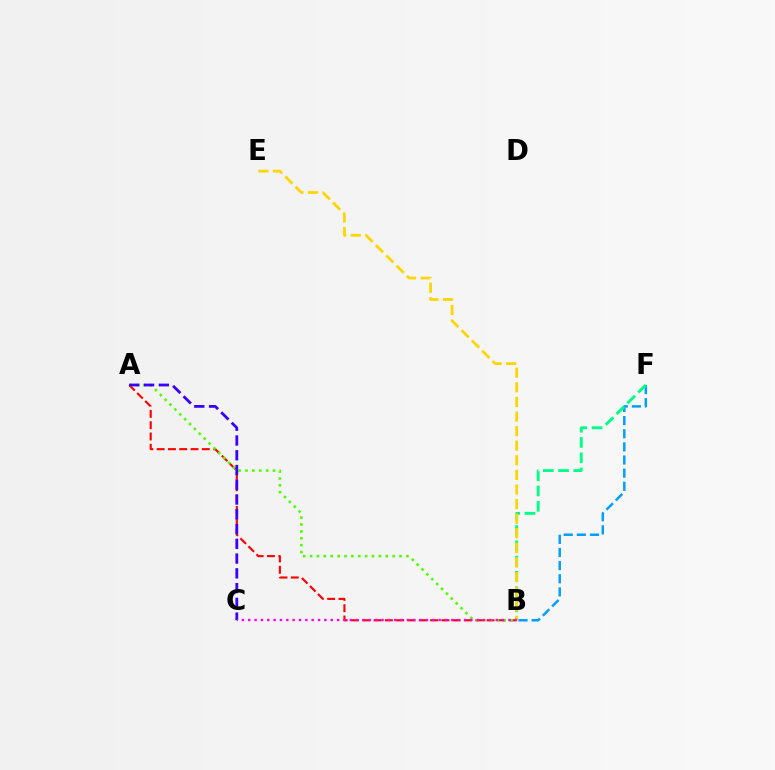{('B', 'F'): [{'color': '#009eff', 'line_style': 'dashed', 'thickness': 1.78}, {'color': '#00ff86', 'line_style': 'dashed', 'thickness': 2.07}], ('A', 'B'): [{'color': '#ff0000', 'line_style': 'dashed', 'thickness': 1.54}, {'color': '#4fff00', 'line_style': 'dotted', 'thickness': 1.87}], ('A', 'C'): [{'color': '#3700ff', 'line_style': 'dashed', 'thickness': 2.01}], ('B', 'E'): [{'color': '#ffd500', 'line_style': 'dashed', 'thickness': 1.98}], ('B', 'C'): [{'color': '#ff00ed', 'line_style': 'dotted', 'thickness': 1.72}]}